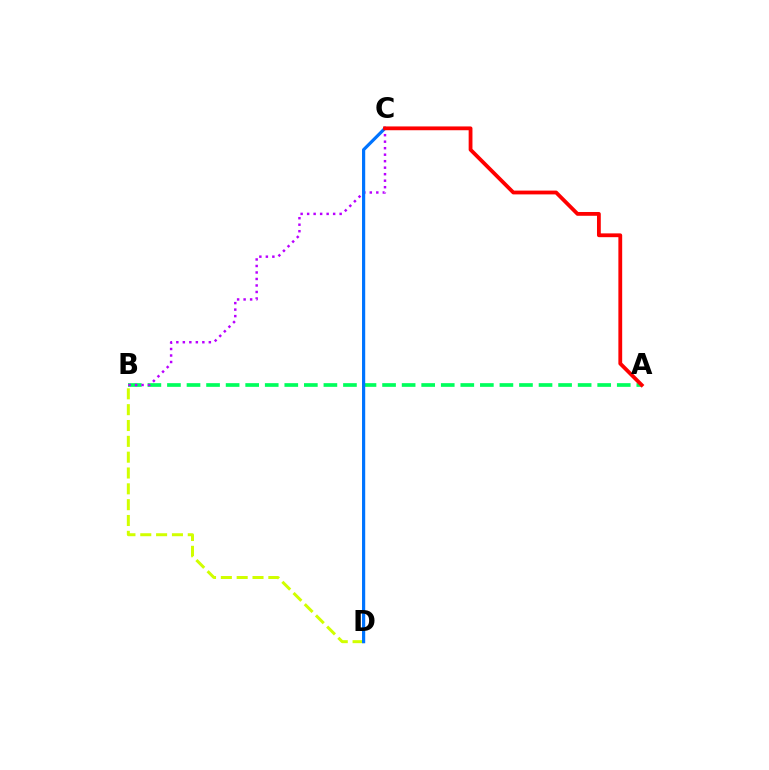{('B', 'D'): [{'color': '#d1ff00', 'line_style': 'dashed', 'thickness': 2.15}], ('A', 'B'): [{'color': '#00ff5c', 'line_style': 'dashed', 'thickness': 2.66}], ('B', 'C'): [{'color': '#b900ff', 'line_style': 'dotted', 'thickness': 1.77}], ('C', 'D'): [{'color': '#0074ff', 'line_style': 'solid', 'thickness': 2.3}], ('A', 'C'): [{'color': '#ff0000', 'line_style': 'solid', 'thickness': 2.74}]}